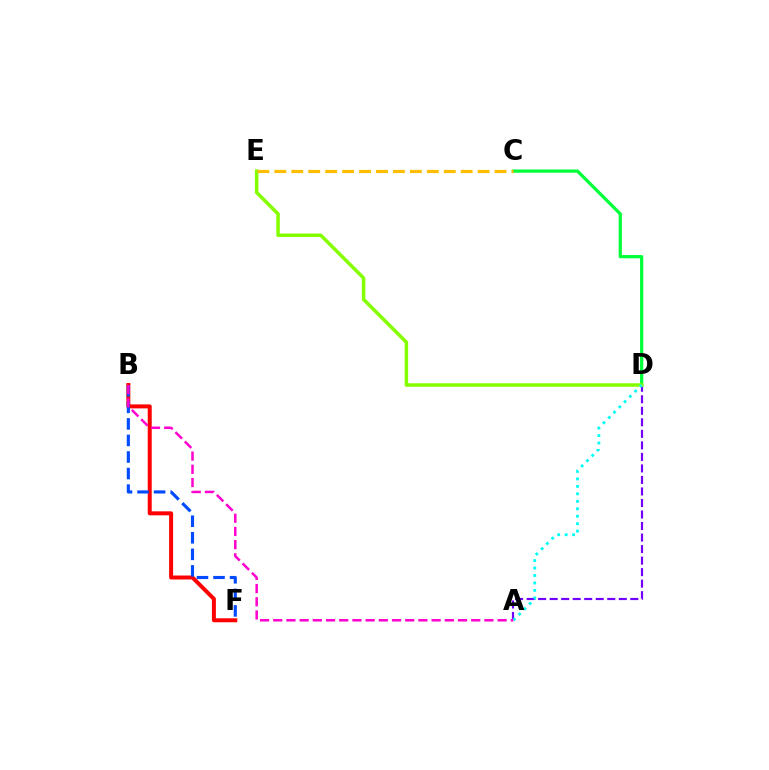{('A', 'D'): [{'color': '#7200ff', 'line_style': 'dashed', 'thickness': 1.57}, {'color': '#00fff6', 'line_style': 'dotted', 'thickness': 2.03}], ('C', 'D'): [{'color': '#00ff39', 'line_style': 'solid', 'thickness': 2.33}], ('D', 'E'): [{'color': '#84ff00', 'line_style': 'solid', 'thickness': 2.52}], ('B', 'F'): [{'color': '#ff0000', 'line_style': 'solid', 'thickness': 2.87}, {'color': '#004bff', 'line_style': 'dashed', 'thickness': 2.25}], ('A', 'B'): [{'color': '#ff00cf', 'line_style': 'dashed', 'thickness': 1.79}], ('C', 'E'): [{'color': '#ffbd00', 'line_style': 'dashed', 'thickness': 2.3}]}